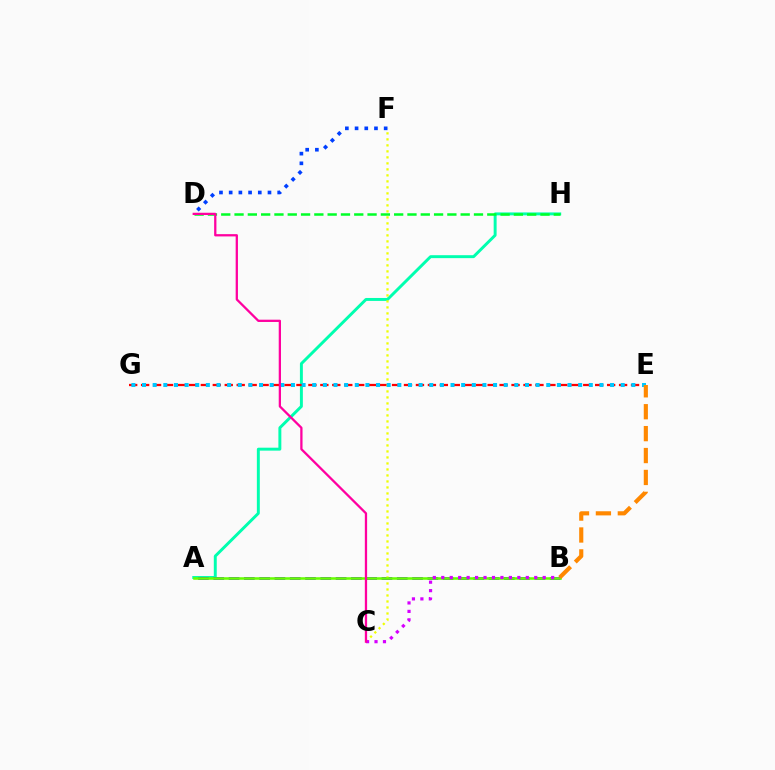{('A', 'H'): [{'color': '#00ffaf', 'line_style': 'solid', 'thickness': 2.12}], ('A', 'B'): [{'color': '#4f00ff', 'line_style': 'dashed', 'thickness': 2.08}, {'color': '#66ff00', 'line_style': 'solid', 'thickness': 1.84}], ('E', 'G'): [{'color': '#ff0000', 'line_style': 'dashed', 'thickness': 1.62}, {'color': '#00c7ff', 'line_style': 'dotted', 'thickness': 2.89}], ('C', 'F'): [{'color': '#eeff00', 'line_style': 'dotted', 'thickness': 1.63}], ('D', 'H'): [{'color': '#00ff27', 'line_style': 'dashed', 'thickness': 1.81}], ('B', 'E'): [{'color': '#ff8800', 'line_style': 'dashed', 'thickness': 2.98}], ('B', 'C'): [{'color': '#d600ff', 'line_style': 'dotted', 'thickness': 2.3}], ('D', 'F'): [{'color': '#003fff', 'line_style': 'dotted', 'thickness': 2.64}], ('C', 'D'): [{'color': '#ff00a0', 'line_style': 'solid', 'thickness': 1.64}]}